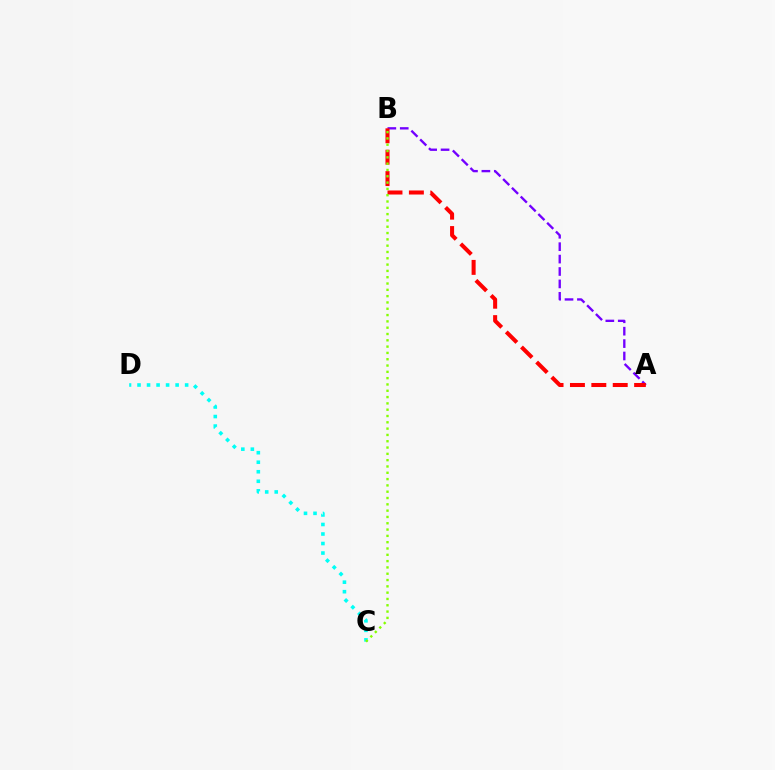{('C', 'D'): [{'color': '#00fff6', 'line_style': 'dotted', 'thickness': 2.59}], ('A', 'B'): [{'color': '#7200ff', 'line_style': 'dashed', 'thickness': 1.69}, {'color': '#ff0000', 'line_style': 'dashed', 'thickness': 2.91}], ('B', 'C'): [{'color': '#84ff00', 'line_style': 'dotted', 'thickness': 1.71}]}